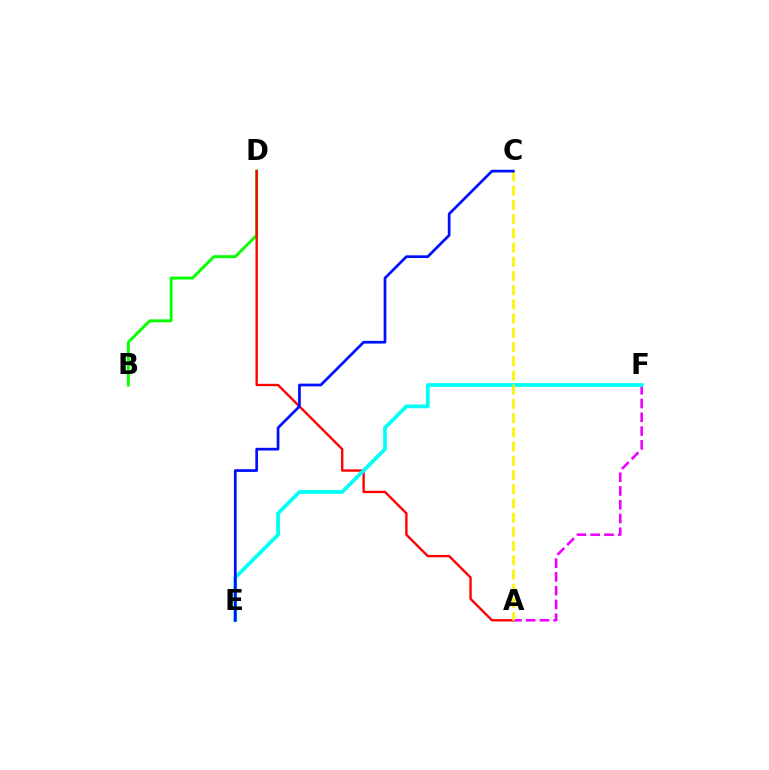{('B', 'D'): [{'color': '#08ff00', 'line_style': 'solid', 'thickness': 2.11}], ('A', 'D'): [{'color': '#ff0000', 'line_style': 'solid', 'thickness': 1.7}], ('A', 'F'): [{'color': '#ee00ff', 'line_style': 'dashed', 'thickness': 1.87}], ('E', 'F'): [{'color': '#00fff6', 'line_style': 'solid', 'thickness': 2.69}], ('A', 'C'): [{'color': '#fcf500', 'line_style': 'dashed', 'thickness': 1.93}], ('C', 'E'): [{'color': '#0010ff', 'line_style': 'solid', 'thickness': 1.95}]}